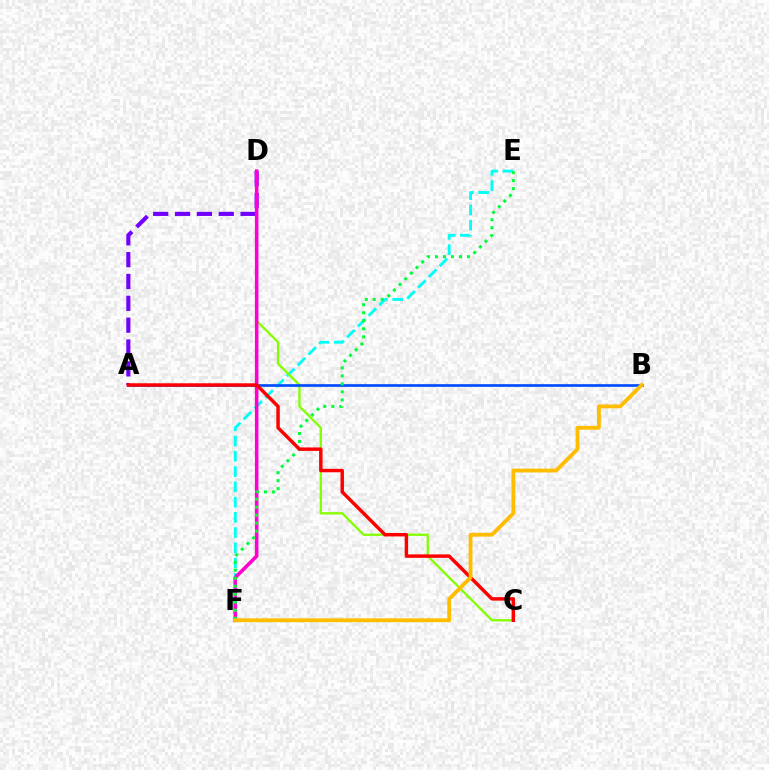{('E', 'F'): [{'color': '#00fff6', 'line_style': 'dashed', 'thickness': 2.07}, {'color': '#00ff39', 'line_style': 'dotted', 'thickness': 2.17}], ('A', 'D'): [{'color': '#7200ff', 'line_style': 'dashed', 'thickness': 2.97}], ('C', 'D'): [{'color': '#84ff00', 'line_style': 'solid', 'thickness': 1.66}], ('D', 'F'): [{'color': '#ff00cf', 'line_style': 'solid', 'thickness': 2.56}], ('A', 'B'): [{'color': '#004bff', 'line_style': 'solid', 'thickness': 1.92}], ('A', 'C'): [{'color': '#ff0000', 'line_style': 'solid', 'thickness': 2.48}], ('B', 'F'): [{'color': '#ffbd00', 'line_style': 'solid', 'thickness': 2.75}]}